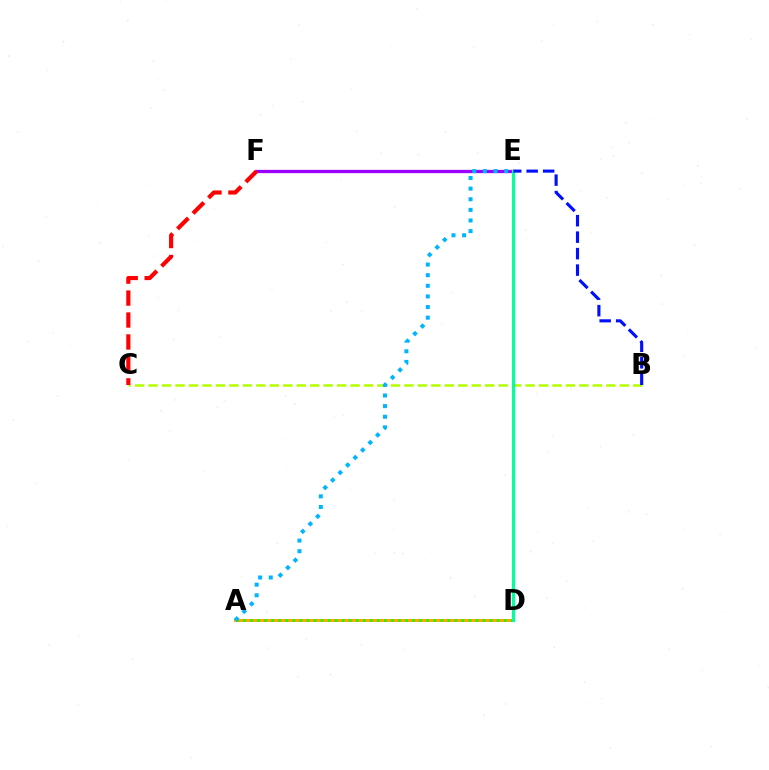{('A', 'D'): [{'color': '#ffa500', 'line_style': 'solid', 'thickness': 2.1}, {'color': '#08ff00', 'line_style': 'dotted', 'thickness': 1.91}], ('B', 'C'): [{'color': '#b3ff00', 'line_style': 'dashed', 'thickness': 1.83}], ('E', 'F'): [{'color': '#9b00ff', 'line_style': 'solid', 'thickness': 2.36}], ('A', 'E'): [{'color': '#00b5ff', 'line_style': 'dotted', 'thickness': 2.89}], ('D', 'E'): [{'color': '#ff00bd', 'line_style': 'solid', 'thickness': 2.0}, {'color': '#00ff9d', 'line_style': 'solid', 'thickness': 2.26}], ('B', 'E'): [{'color': '#0010ff', 'line_style': 'dashed', 'thickness': 2.24}], ('C', 'F'): [{'color': '#ff0000', 'line_style': 'dashed', 'thickness': 2.98}]}